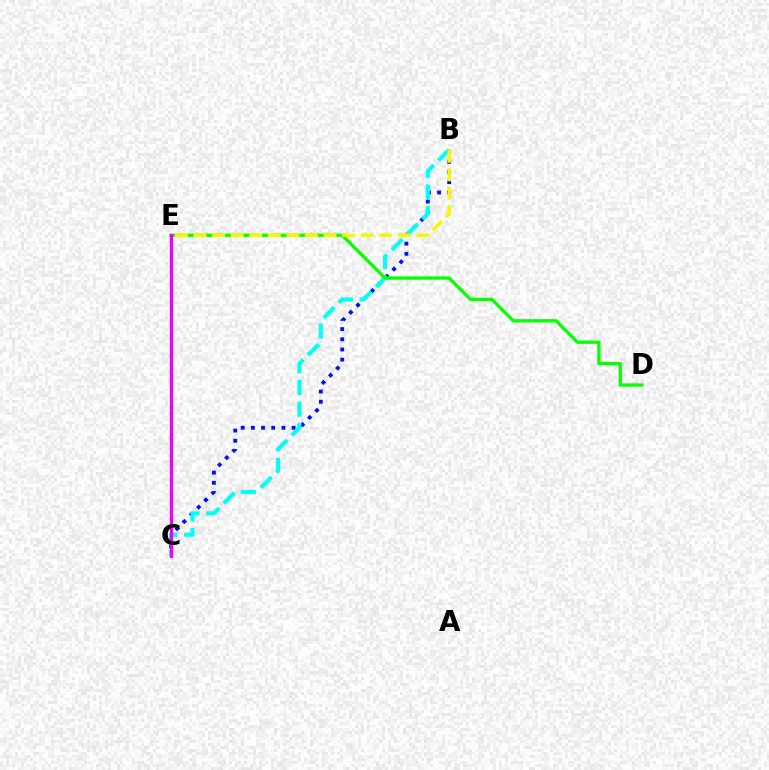{('C', 'E'): [{'color': '#ff0000', 'line_style': 'dashed', 'thickness': 2.19}, {'color': '#ee00ff', 'line_style': 'solid', 'thickness': 2.32}], ('B', 'C'): [{'color': '#0010ff', 'line_style': 'dotted', 'thickness': 2.77}, {'color': '#00fff6', 'line_style': 'dashed', 'thickness': 2.96}], ('D', 'E'): [{'color': '#08ff00', 'line_style': 'solid', 'thickness': 2.38}], ('B', 'E'): [{'color': '#fcf500', 'line_style': 'dashed', 'thickness': 2.52}]}